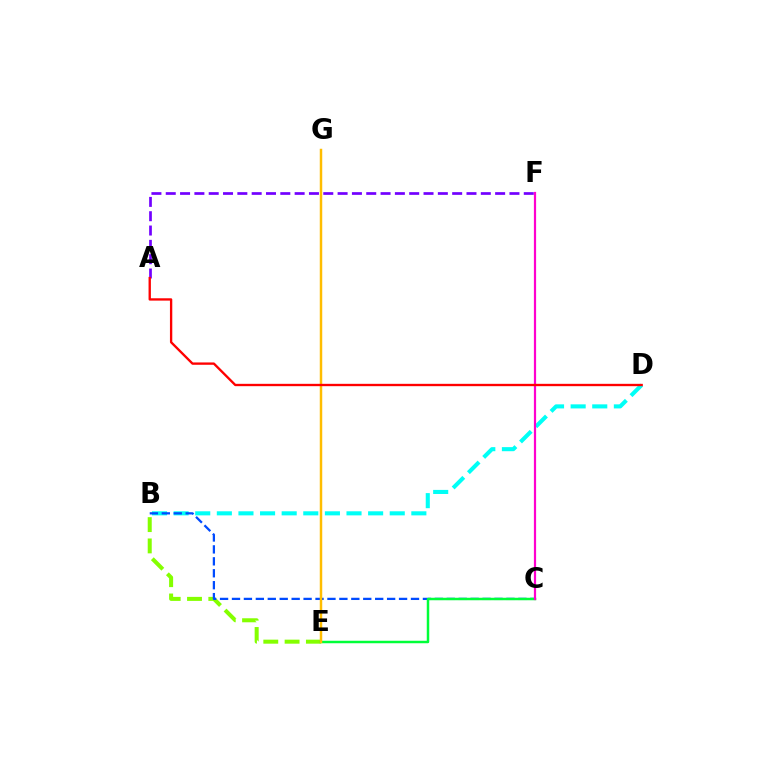{('B', 'E'): [{'color': '#84ff00', 'line_style': 'dashed', 'thickness': 2.89}], ('B', 'D'): [{'color': '#00fff6', 'line_style': 'dashed', 'thickness': 2.94}], ('B', 'C'): [{'color': '#004bff', 'line_style': 'dashed', 'thickness': 1.62}], ('A', 'F'): [{'color': '#7200ff', 'line_style': 'dashed', 'thickness': 1.95}], ('C', 'E'): [{'color': '#00ff39', 'line_style': 'solid', 'thickness': 1.79}], ('C', 'F'): [{'color': '#ff00cf', 'line_style': 'solid', 'thickness': 1.59}], ('E', 'G'): [{'color': '#ffbd00', 'line_style': 'solid', 'thickness': 1.78}], ('A', 'D'): [{'color': '#ff0000', 'line_style': 'solid', 'thickness': 1.69}]}